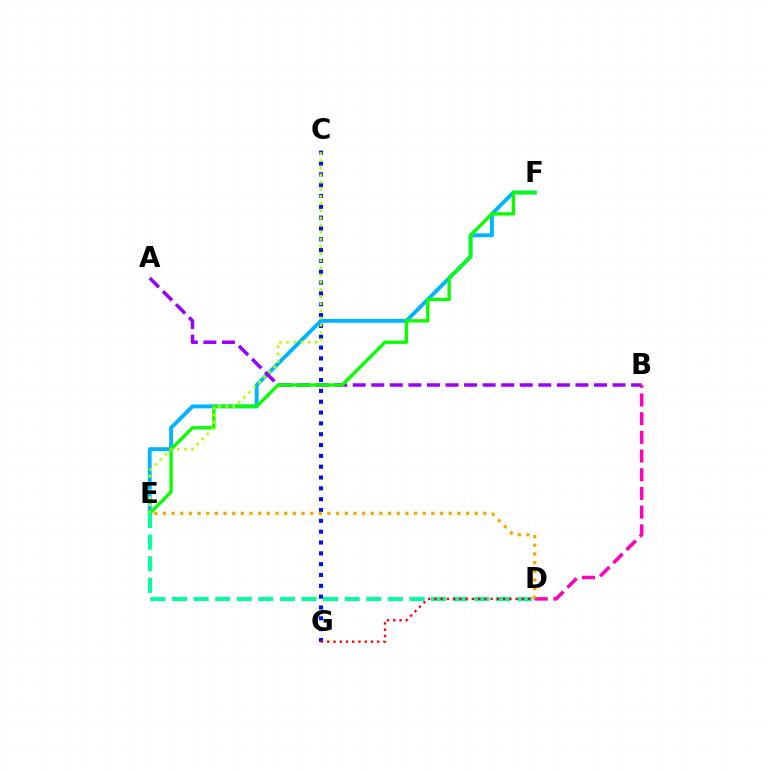{('E', 'F'): [{'color': '#00b5ff', 'line_style': 'solid', 'thickness': 2.8}, {'color': '#08ff00', 'line_style': 'solid', 'thickness': 2.4}], ('A', 'B'): [{'color': '#9b00ff', 'line_style': 'dashed', 'thickness': 2.52}], ('C', 'G'): [{'color': '#0010ff', 'line_style': 'dotted', 'thickness': 2.94}], ('C', 'E'): [{'color': '#b3ff00', 'line_style': 'dotted', 'thickness': 1.94}], ('D', 'E'): [{'color': '#00ff9d', 'line_style': 'dashed', 'thickness': 2.93}, {'color': '#ffa500', 'line_style': 'dotted', 'thickness': 2.35}], ('B', 'D'): [{'color': '#ff00bd', 'line_style': 'dashed', 'thickness': 2.54}], ('D', 'G'): [{'color': '#ff0000', 'line_style': 'dotted', 'thickness': 1.7}]}